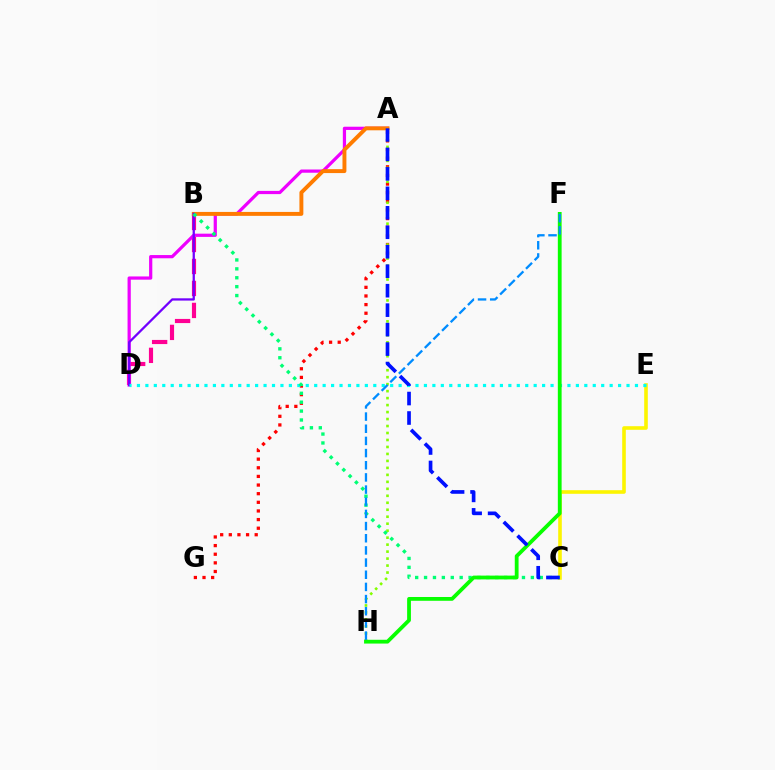{('A', 'G'): [{'color': '#ff0000', 'line_style': 'dotted', 'thickness': 2.35}], ('B', 'D'): [{'color': '#ff0094', 'line_style': 'dashed', 'thickness': 2.99}, {'color': '#7200ff', 'line_style': 'solid', 'thickness': 1.64}], ('A', 'D'): [{'color': '#ee00ff', 'line_style': 'solid', 'thickness': 2.32}], ('A', 'B'): [{'color': '#ff7c00', 'line_style': 'solid', 'thickness': 2.83}], ('C', 'E'): [{'color': '#fcf500', 'line_style': 'solid', 'thickness': 2.59}], ('A', 'H'): [{'color': '#84ff00', 'line_style': 'dotted', 'thickness': 1.9}], ('D', 'E'): [{'color': '#00fff6', 'line_style': 'dotted', 'thickness': 2.29}], ('B', 'C'): [{'color': '#00ff74', 'line_style': 'dotted', 'thickness': 2.42}], ('F', 'H'): [{'color': '#08ff00', 'line_style': 'solid', 'thickness': 2.73}, {'color': '#008cff', 'line_style': 'dashed', 'thickness': 1.65}], ('A', 'C'): [{'color': '#0010ff', 'line_style': 'dashed', 'thickness': 2.64}]}